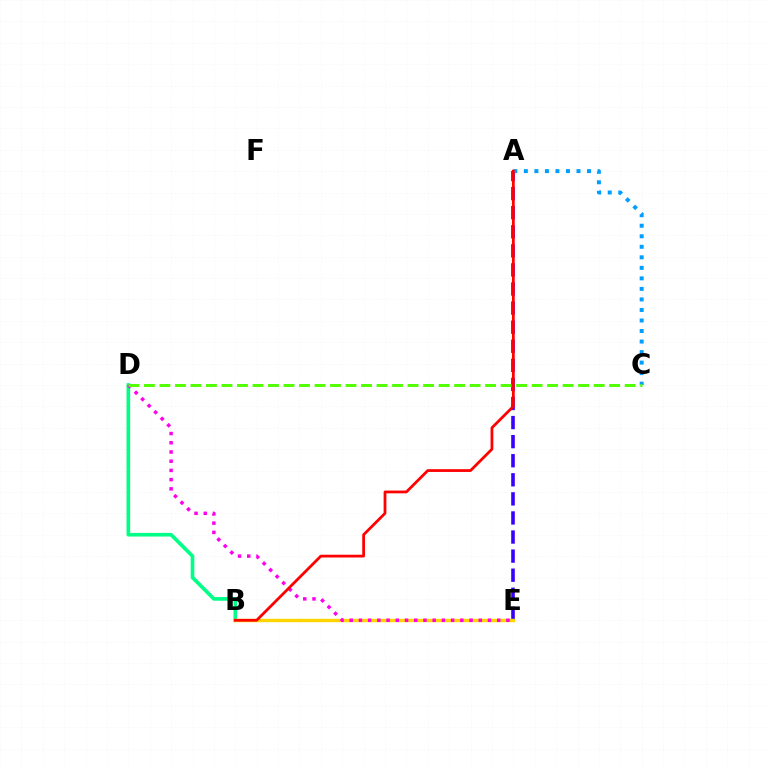{('A', 'E'): [{'color': '#3700ff', 'line_style': 'dashed', 'thickness': 2.59}], ('B', 'D'): [{'color': '#00ff86', 'line_style': 'solid', 'thickness': 2.63}], ('B', 'E'): [{'color': '#ffd500', 'line_style': 'solid', 'thickness': 2.45}], ('A', 'C'): [{'color': '#009eff', 'line_style': 'dotted', 'thickness': 2.86}], ('D', 'E'): [{'color': '#ff00ed', 'line_style': 'dotted', 'thickness': 2.5}], ('C', 'D'): [{'color': '#4fff00', 'line_style': 'dashed', 'thickness': 2.11}], ('A', 'B'): [{'color': '#ff0000', 'line_style': 'solid', 'thickness': 1.99}]}